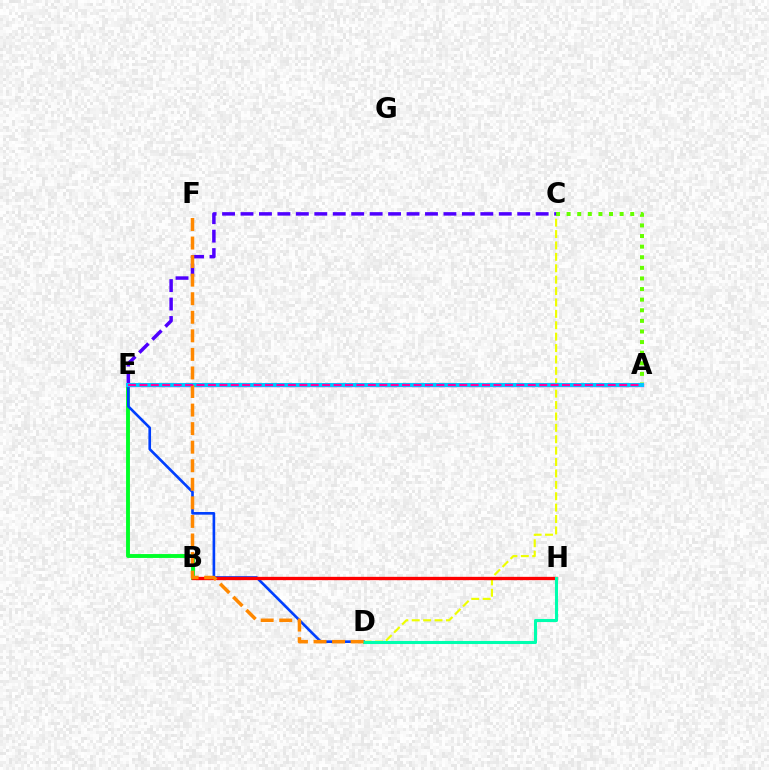{('C', 'D'): [{'color': '#eeff00', 'line_style': 'dashed', 'thickness': 1.55}], ('A', 'C'): [{'color': '#66ff00', 'line_style': 'dotted', 'thickness': 2.88}], ('B', 'E'): [{'color': '#00ff27', 'line_style': 'solid', 'thickness': 2.79}], ('D', 'E'): [{'color': '#003fff', 'line_style': 'solid', 'thickness': 1.9}], ('A', 'E'): [{'color': '#d600ff', 'line_style': 'solid', 'thickness': 2.42}, {'color': '#00c7ff', 'line_style': 'solid', 'thickness': 2.93}, {'color': '#ff00a0', 'line_style': 'dashed', 'thickness': 1.55}], ('C', 'E'): [{'color': '#4f00ff', 'line_style': 'dashed', 'thickness': 2.51}], ('B', 'H'): [{'color': '#ff0000', 'line_style': 'solid', 'thickness': 2.39}], ('D', 'H'): [{'color': '#00ffaf', 'line_style': 'solid', 'thickness': 2.21}], ('D', 'F'): [{'color': '#ff8800', 'line_style': 'dashed', 'thickness': 2.52}]}